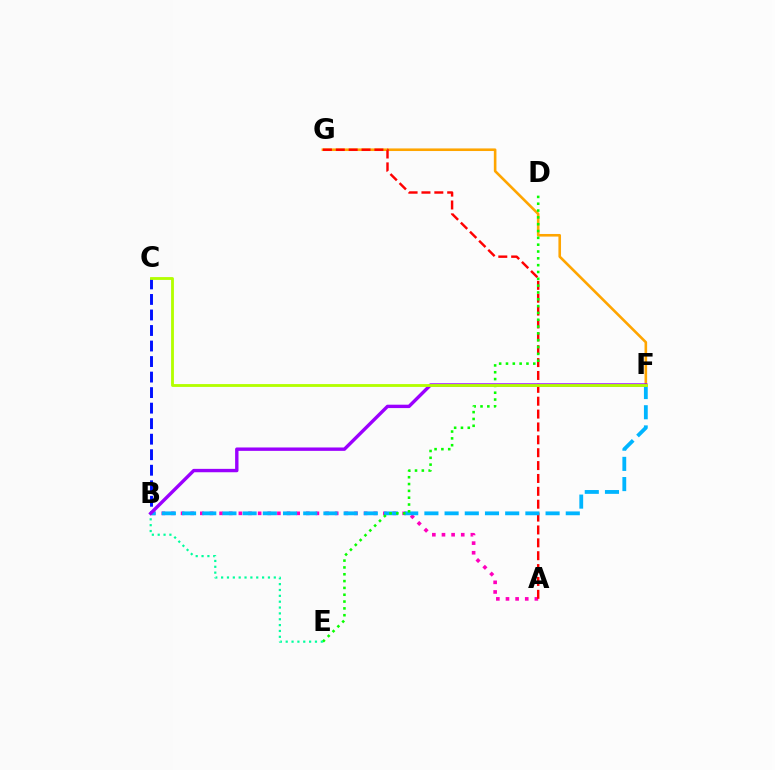{('A', 'B'): [{'color': '#ff00bd', 'line_style': 'dotted', 'thickness': 2.62}], ('F', 'G'): [{'color': '#ffa500', 'line_style': 'solid', 'thickness': 1.87}], ('A', 'G'): [{'color': '#ff0000', 'line_style': 'dashed', 'thickness': 1.75}], ('B', 'C'): [{'color': '#0010ff', 'line_style': 'dashed', 'thickness': 2.11}], ('B', 'F'): [{'color': '#00b5ff', 'line_style': 'dashed', 'thickness': 2.74}, {'color': '#9b00ff', 'line_style': 'solid', 'thickness': 2.44}], ('D', 'E'): [{'color': '#08ff00', 'line_style': 'dotted', 'thickness': 1.85}], ('B', 'E'): [{'color': '#00ff9d', 'line_style': 'dotted', 'thickness': 1.59}], ('C', 'F'): [{'color': '#b3ff00', 'line_style': 'solid', 'thickness': 2.04}]}